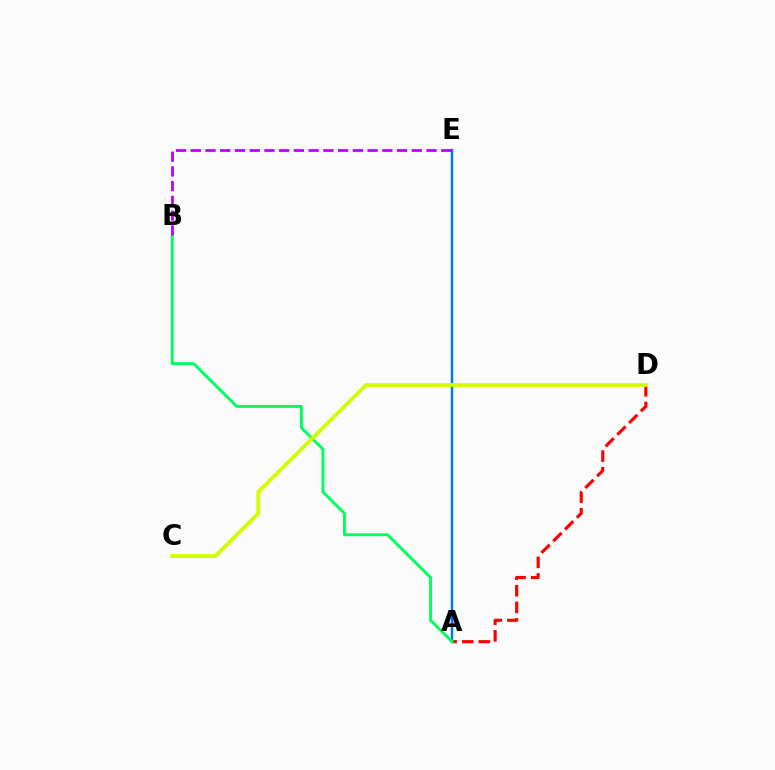{('A', 'D'): [{'color': '#ff0000', 'line_style': 'dashed', 'thickness': 2.26}], ('A', 'E'): [{'color': '#0074ff', 'line_style': 'solid', 'thickness': 1.77}], ('A', 'B'): [{'color': '#00ff5c', 'line_style': 'solid', 'thickness': 2.09}], ('B', 'E'): [{'color': '#b900ff', 'line_style': 'dashed', 'thickness': 2.0}], ('C', 'D'): [{'color': '#d1ff00', 'line_style': 'solid', 'thickness': 2.77}]}